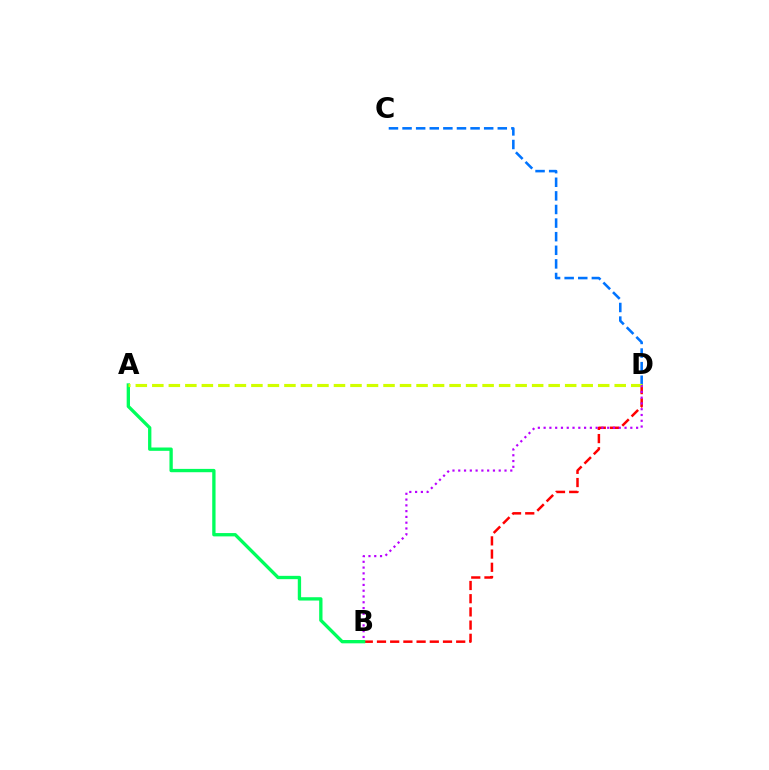{('C', 'D'): [{'color': '#0074ff', 'line_style': 'dashed', 'thickness': 1.85}], ('B', 'D'): [{'color': '#ff0000', 'line_style': 'dashed', 'thickness': 1.79}, {'color': '#b900ff', 'line_style': 'dotted', 'thickness': 1.57}], ('A', 'B'): [{'color': '#00ff5c', 'line_style': 'solid', 'thickness': 2.39}], ('A', 'D'): [{'color': '#d1ff00', 'line_style': 'dashed', 'thickness': 2.24}]}